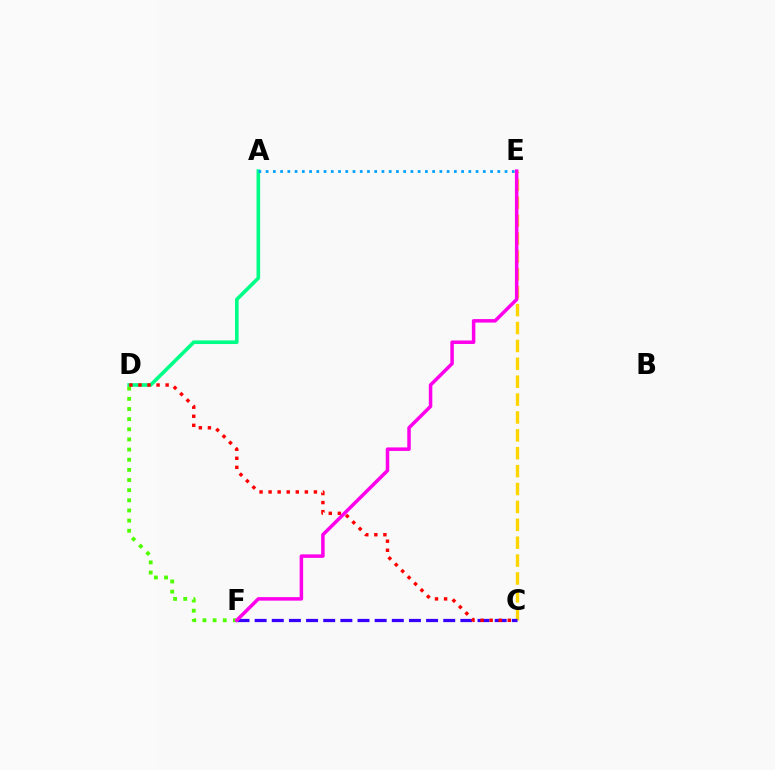{('A', 'D'): [{'color': '#00ff86', 'line_style': 'solid', 'thickness': 2.61}], ('C', 'E'): [{'color': '#ffd500', 'line_style': 'dashed', 'thickness': 2.43}], ('A', 'E'): [{'color': '#009eff', 'line_style': 'dotted', 'thickness': 1.97}], ('C', 'F'): [{'color': '#3700ff', 'line_style': 'dashed', 'thickness': 2.33}], ('D', 'F'): [{'color': '#4fff00', 'line_style': 'dotted', 'thickness': 2.76}], ('C', 'D'): [{'color': '#ff0000', 'line_style': 'dotted', 'thickness': 2.46}], ('E', 'F'): [{'color': '#ff00ed', 'line_style': 'solid', 'thickness': 2.52}]}